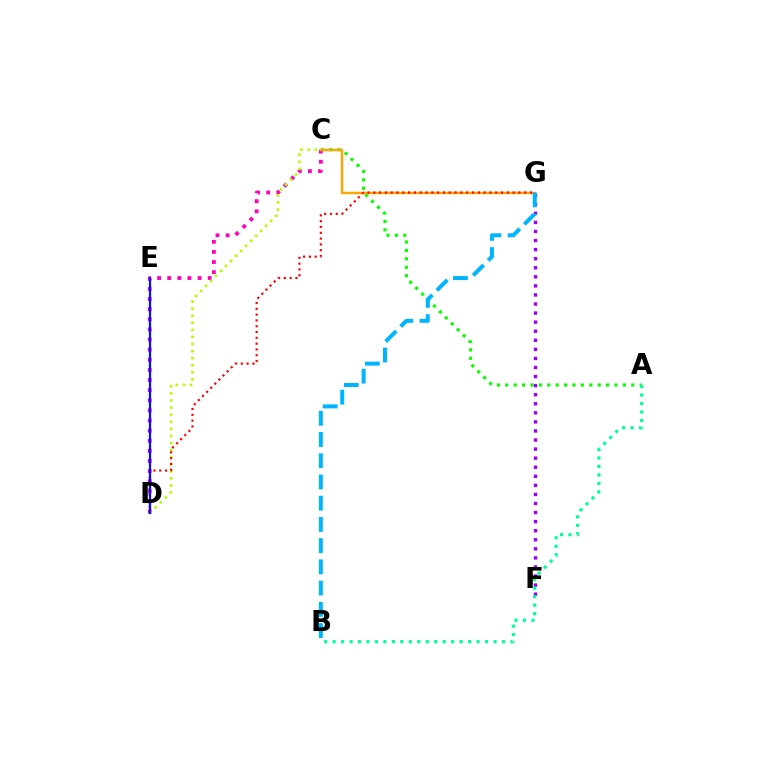{('A', 'C'): [{'color': '#08ff00', 'line_style': 'dotted', 'thickness': 2.28}], ('F', 'G'): [{'color': '#9b00ff', 'line_style': 'dotted', 'thickness': 2.46}], ('C', 'D'): [{'color': '#ff00bd', 'line_style': 'dotted', 'thickness': 2.75}, {'color': '#b3ff00', 'line_style': 'dotted', 'thickness': 1.92}], ('C', 'G'): [{'color': '#ffa500', 'line_style': 'solid', 'thickness': 1.74}], ('D', 'G'): [{'color': '#ff0000', 'line_style': 'dotted', 'thickness': 1.58}], ('A', 'B'): [{'color': '#00ff9d', 'line_style': 'dotted', 'thickness': 2.3}], ('D', 'E'): [{'color': '#0010ff', 'line_style': 'solid', 'thickness': 1.6}], ('B', 'G'): [{'color': '#00b5ff', 'line_style': 'dashed', 'thickness': 2.88}]}